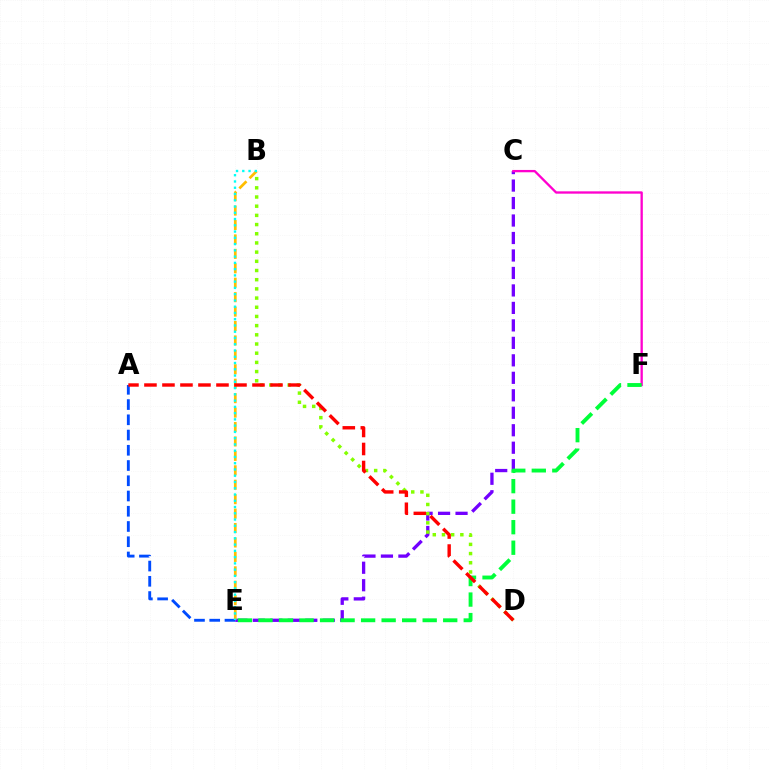{('A', 'E'): [{'color': '#004bff', 'line_style': 'dashed', 'thickness': 2.07}], ('C', 'E'): [{'color': '#7200ff', 'line_style': 'dashed', 'thickness': 2.37}], ('C', 'F'): [{'color': '#ff00cf', 'line_style': 'solid', 'thickness': 1.67}], ('B', 'D'): [{'color': '#84ff00', 'line_style': 'dotted', 'thickness': 2.5}], ('E', 'F'): [{'color': '#00ff39', 'line_style': 'dashed', 'thickness': 2.79}], ('B', 'E'): [{'color': '#ffbd00', 'line_style': 'dashed', 'thickness': 1.96}, {'color': '#00fff6', 'line_style': 'dotted', 'thickness': 1.7}], ('A', 'D'): [{'color': '#ff0000', 'line_style': 'dashed', 'thickness': 2.45}]}